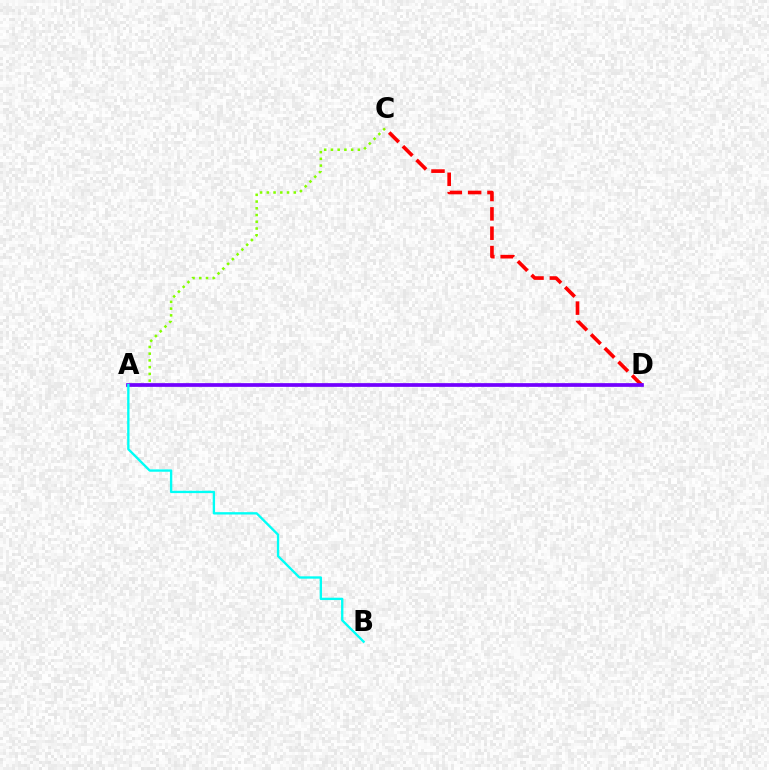{('A', 'C'): [{'color': '#84ff00', 'line_style': 'dotted', 'thickness': 1.83}], ('C', 'D'): [{'color': '#ff0000', 'line_style': 'dashed', 'thickness': 2.63}], ('A', 'D'): [{'color': '#7200ff', 'line_style': 'solid', 'thickness': 2.67}], ('A', 'B'): [{'color': '#00fff6', 'line_style': 'solid', 'thickness': 1.69}]}